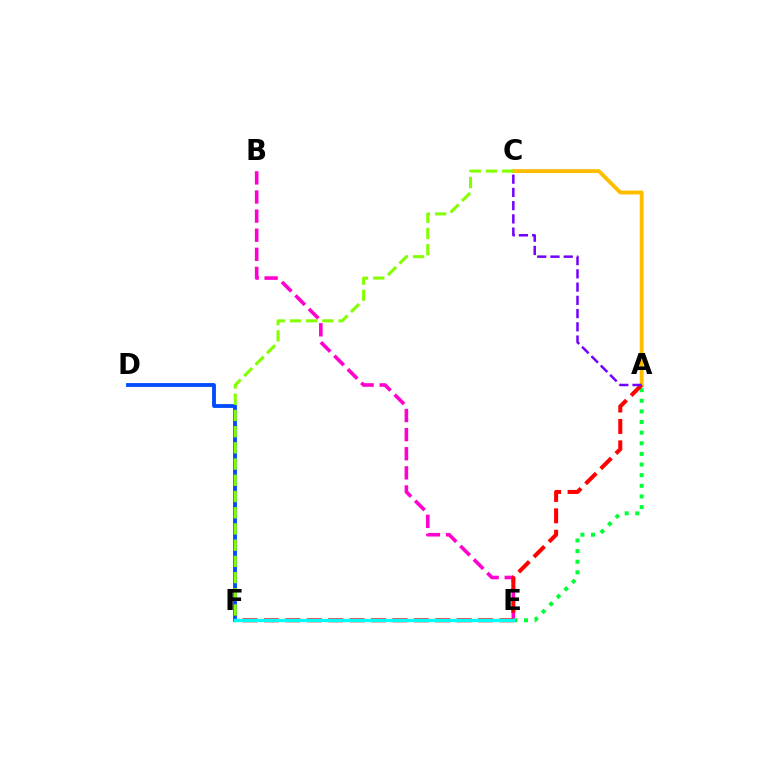{('B', 'E'): [{'color': '#ff00cf', 'line_style': 'dashed', 'thickness': 2.59}], ('D', 'F'): [{'color': '#004bff', 'line_style': 'solid', 'thickness': 2.76}], ('A', 'C'): [{'color': '#ffbd00', 'line_style': 'solid', 'thickness': 2.78}, {'color': '#7200ff', 'line_style': 'dashed', 'thickness': 1.8}], ('A', 'E'): [{'color': '#00ff39', 'line_style': 'dotted', 'thickness': 2.89}], ('A', 'F'): [{'color': '#ff0000', 'line_style': 'dashed', 'thickness': 2.91}], ('C', 'F'): [{'color': '#84ff00', 'line_style': 'dashed', 'thickness': 2.2}], ('E', 'F'): [{'color': '#00fff6', 'line_style': 'solid', 'thickness': 2.44}]}